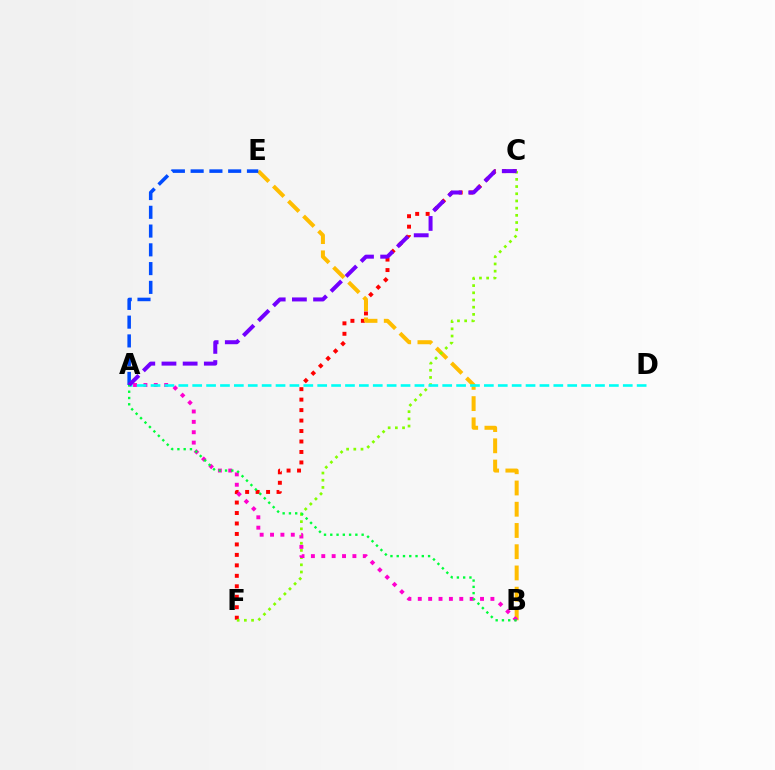{('C', 'F'): [{'color': '#ff0000', 'line_style': 'dotted', 'thickness': 2.84}, {'color': '#84ff00', 'line_style': 'dotted', 'thickness': 1.96}], ('B', 'E'): [{'color': '#ffbd00', 'line_style': 'dashed', 'thickness': 2.89}], ('A', 'E'): [{'color': '#004bff', 'line_style': 'dashed', 'thickness': 2.55}], ('A', 'B'): [{'color': '#ff00cf', 'line_style': 'dotted', 'thickness': 2.82}, {'color': '#00ff39', 'line_style': 'dotted', 'thickness': 1.7}], ('A', 'D'): [{'color': '#00fff6', 'line_style': 'dashed', 'thickness': 1.89}], ('A', 'C'): [{'color': '#7200ff', 'line_style': 'dashed', 'thickness': 2.88}]}